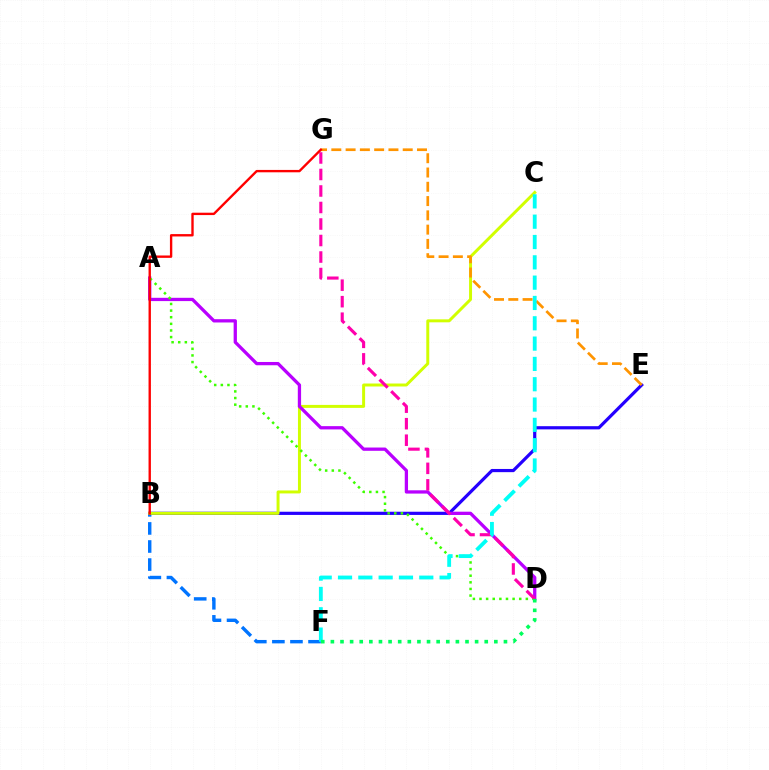{('B', 'F'): [{'color': '#0074ff', 'line_style': 'dashed', 'thickness': 2.45}], ('B', 'E'): [{'color': '#2500ff', 'line_style': 'solid', 'thickness': 2.3}], ('B', 'C'): [{'color': '#d1ff00', 'line_style': 'solid', 'thickness': 2.14}], ('A', 'D'): [{'color': '#b900ff', 'line_style': 'solid', 'thickness': 2.36}, {'color': '#3dff00', 'line_style': 'dotted', 'thickness': 1.8}], ('D', 'G'): [{'color': '#ff00ac', 'line_style': 'dashed', 'thickness': 2.24}], ('E', 'G'): [{'color': '#ff9400', 'line_style': 'dashed', 'thickness': 1.94}], ('C', 'F'): [{'color': '#00fff6', 'line_style': 'dashed', 'thickness': 2.76}], ('D', 'F'): [{'color': '#00ff5c', 'line_style': 'dotted', 'thickness': 2.61}], ('B', 'G'): [{'color': '#ff0000', 'line_style': 'solid', 'thickness': 1.71}]}